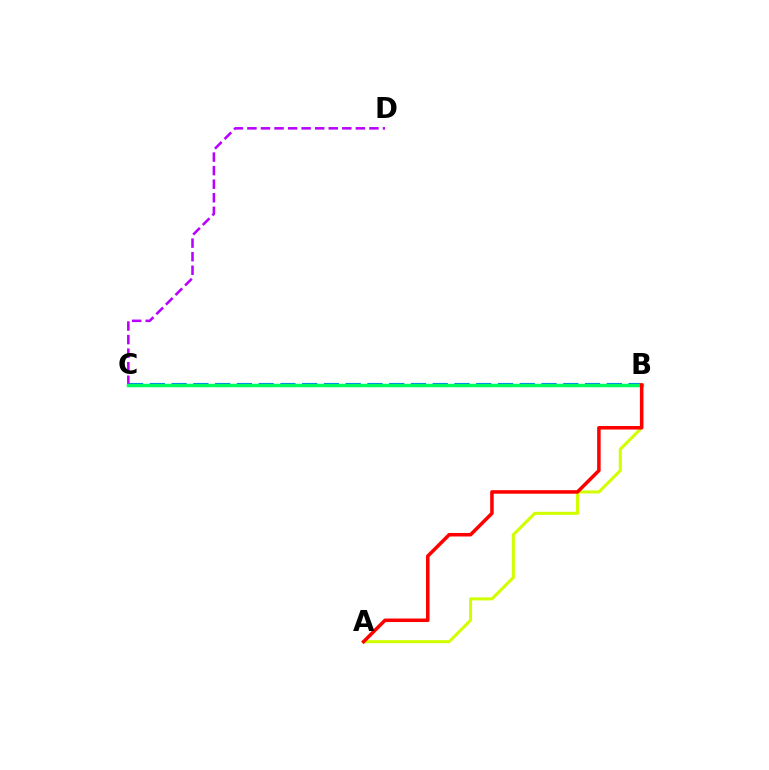{('B', 'C'): [{'color': '#0074ff', 'line_style': 'dashed', 'thickness': 2.96}, {'color': '#00ff5c', 'line_style': 'solid', 'thickness': 2.48}], ('C', 'D'): [{'color': '#b900ff', 'line_style': 'dashed', 'thickness': 1.84}], ('A', 'B'): [{'color': '#d1ff00', 'line_style': 'solid', 'thickness': 2.2}, {'color': '#ff0000', 'line_style': 'solid', 'thickness': 2.54}]}